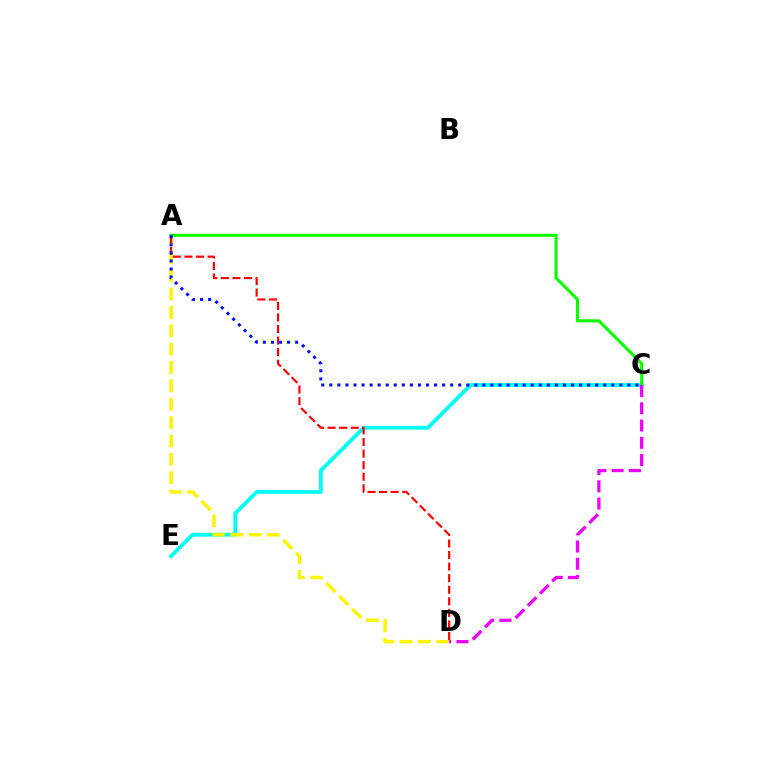{('C', 'E'): [{'color': '#00fff6', 'line_style': 'solid', 'thickness': 2.75}], ('A', 'D'): [{'color': '#fcf500', 'line_style': 'dashed', 'thickness': 2.49}, {'color': '#ff0000', 'line_style': 'dashed', 'thickness': 1.57}], ('A', 'C'): [{'color': '#08ff00', 'line_style': 'solid', 'thickness': 2.19}, {'color': '#0010ff', 'line_style': 'dotted', 'thickness': 2.19}], ('C', 'D'): [{'color': '#ee00ff', 'line_style': 'dashed', 'thickness': 2.34}]}